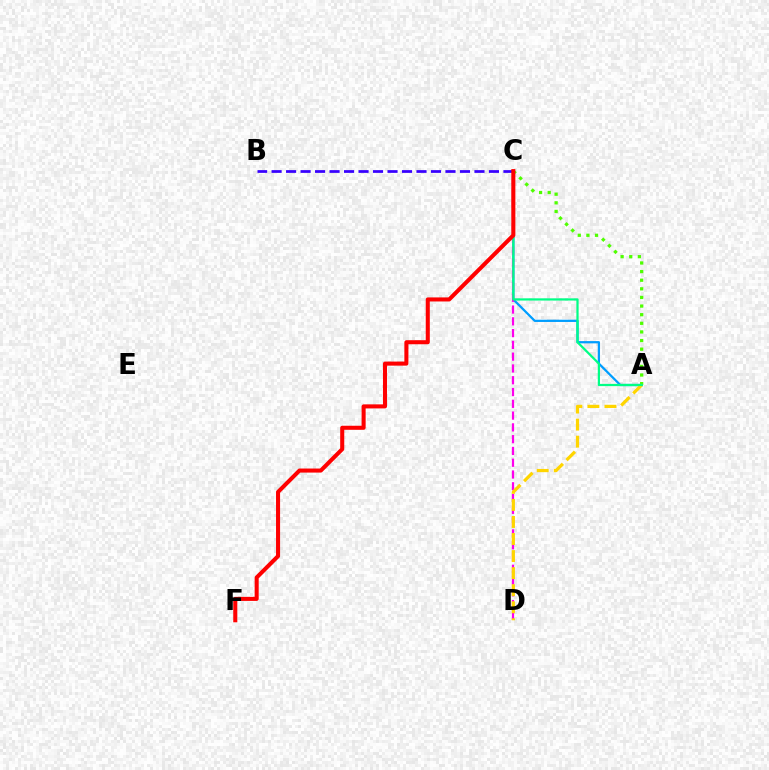{('A', 'C'): [{'color': '#009eff', 'line_style': 'solid', 'thickness': 1.62}, {'color': '#4fff00', 'line_style': 'dotted', 'thickness': 2.34}, {'color': '#00ff86', 'line_style': 'solid', 'thickness': 1.61}], ('C', 'D'): [{'color': '#ff00ed', 'line_style': 'dashed', 'thickness': 1.6}], ('A', 'D'): [{'color': '#ffd500', 'line_style': 'dashed', 'thickness': 2.32}], ('B', 'C'): [{'color': '#3700ff', 'line_style': 'dashed', 'thickness': 1.97}], ('C', 'F'): [{'color': '#ff0000', 'line_style': 'solid', 'thickness': 2.92}]}